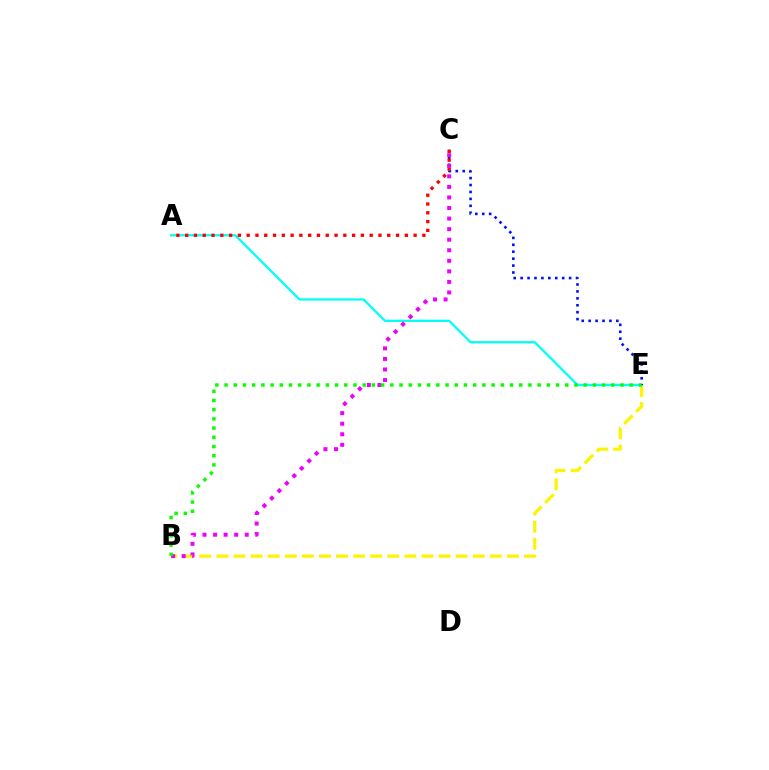{('B', 'E'): [{'color': '#fcf500', 'line_style': 'dashed', 'thickness': 2.32}, {'color': '#08ff00', 'line_style': 'dotted', 'thickness': 2.5}], ('A', 'E'): [{'color': '#00fff6', 'line_style': 'solid', 'thickness': 1.64}], ('C', 'E'): [{'color': '#0010ff', 'line_style': 'dotted', 'thickness': 1.88}], ('A', 'C'): [{'color': '#ff0000', 'line_style': 'dotted', 'thickness': 2.39}], ('B', 'C'): [{'color': '#ee00ff', 'line_style': 'dotted', 'thickness': 2.87}]}